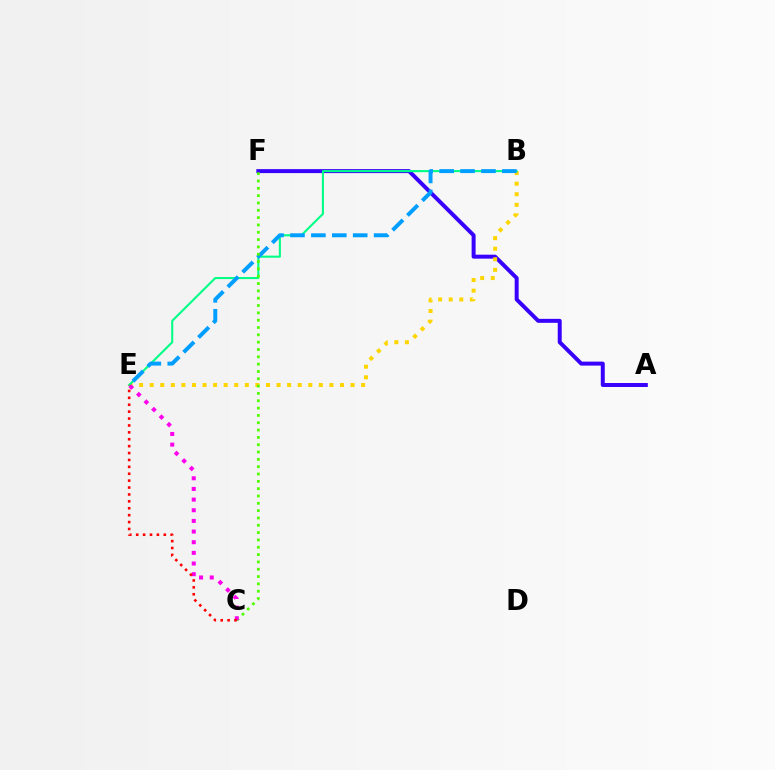{('A', 'F'): [{'color': '#3700ff', 'line_style': 'solid', 'thickness': 2.86}], ('B', 'E'): [{'color': '#ffd500', 'line_style': 'dotted', 'thickness': 2.87}, {'color': '#00ff86', 'line_style': 'solid', 'thickness': 1.51}, {'color': '#009eff', 'line_style': 'dashed', 'thickness': 2.84}], ('C', 'F'): [{'color': '#4fff00', 'line_style': 'dotted', 'thickness': 1.99}], ('C', 'E'): [{'color': '#ff00ed', 'line_style': 'dotted', 'thickness': 2.89}, {'color': '#ff0000', 'line_style': 'dotted', 'thickness': 1.87}]}